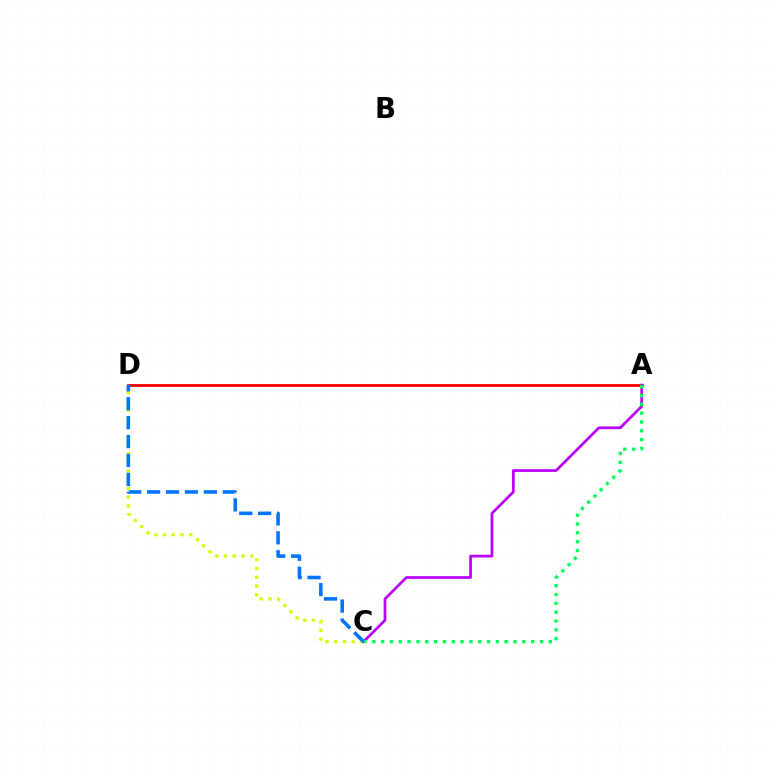{('A', 'D'): [{'color': '#ff0000', 'line_style': 'solid', 'thickness': 2.01}], ('C', 'D'): [{'color': '#d1ff00', 'line_style': 'dotted', 'thickness': 2.37}, {'color': '#0074ff', 'line_style': 'dashed', 'thickness': 2.57}], ('A', 'C'): [{'color': '#b900ff', 'line_style': 'solid', 'thickness': 1.96}, {'color': '#00ff5c', 'line_style': 'dotted', 'thickness': 2.4}]}